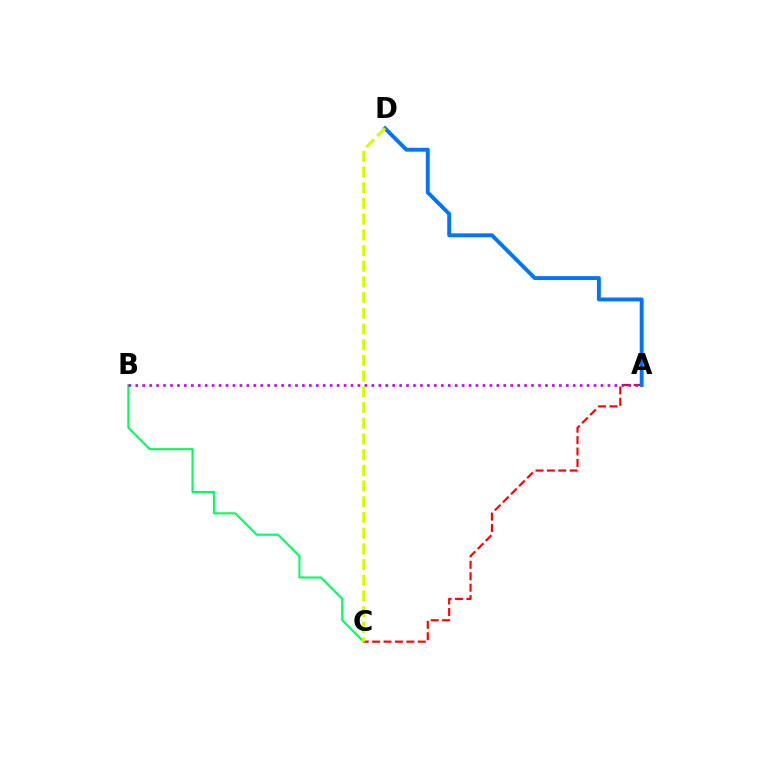{('B', 'C'): [{'color': '#00ff5c', 'line_style': 'solid', 'thickness': 1.5}], ('A', 'C'): [{'color': '#ff0000', 'line_style': 'dashed', 'thickness': 1.55}], ('A', 'B'): [{'color': '#b900ff', 'line_style': 'dotted', 'thickness': 1.89}], ('A', 'D'): [{'color': '#0074ff', 'line_style': 'solid', 'thickness': 2.8}], ('C', 'D'): [{'color': '#d1ff00', 'line_style': 'dashed', 'thickness': 2.13}]}